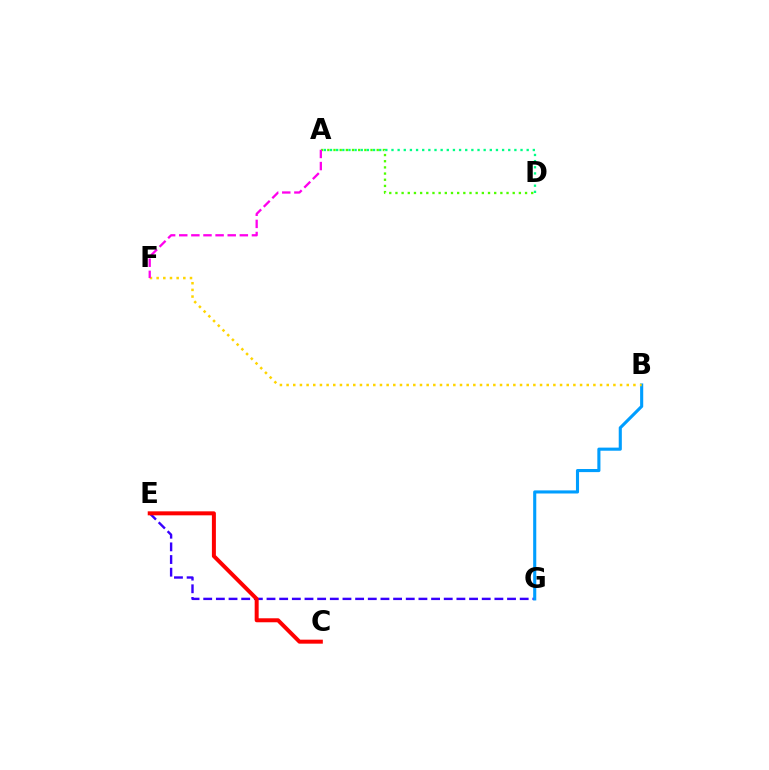{('A', 'D'): [{'color': '#4fff00', 'line_style': 'dotted', 'thickness': 1.68}, {'color': '#00ff86', 'line_style': 'dotted', 'thickness': 1.67}], ('E', 'G'): [{'color': '#3700ff', 'line_style': 'dashed', 'thickness': 1.72}], ('B', 'G'): [{'color': '#009eff', 'line_style': 'solid', 'thickness': 2.23}], ('B', 'F'): [{'color': '#ffd500', 'line_style': 'dotted', 'thickness': 1.81}], ('C', 'E'): [{'color': '#ff0000', 'line_style': 'solid', 'thickness': 2.87}], ('A', 'F'): [{'color': '#ff00ed', 'line_style': 'dashed', 'thickness': 1.65}]}